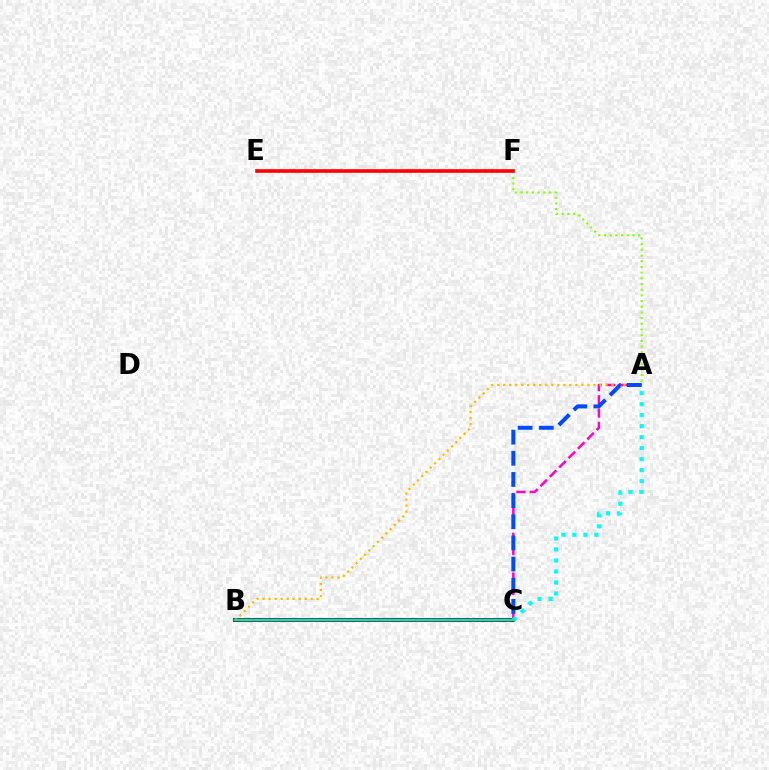{('A', 'C'): [{'color': '#ff00cf', 'line_style': 'dashed', 'thickness': 1.8}, {'color': '#00fff6', 'line_style': 'dotted', 'thickness': 2.99}, {'color': '#004bff', 'line_style': 'dashed', 'thickness': 2.87}], ('B', 'C'): [{'color': '#7200ff', 'line_style': 'solid', 'thickness': 2.9}, {'color': '#00ff39', 'line_style': 'solid', 'thickness': 1.75}], ('A', 'B'): [{'color': '#ffbd00', 'line_style': 'dotted', 'thickness': 1.63}], ('A', 'F'): [{'color': '#84ff00', 'line_style': 'dotted', 'thickness': 1.55}], ('E', 'F'): [{'color': '#ff0000', 'line_style': 'solid', 'thickness': 2.61}]}